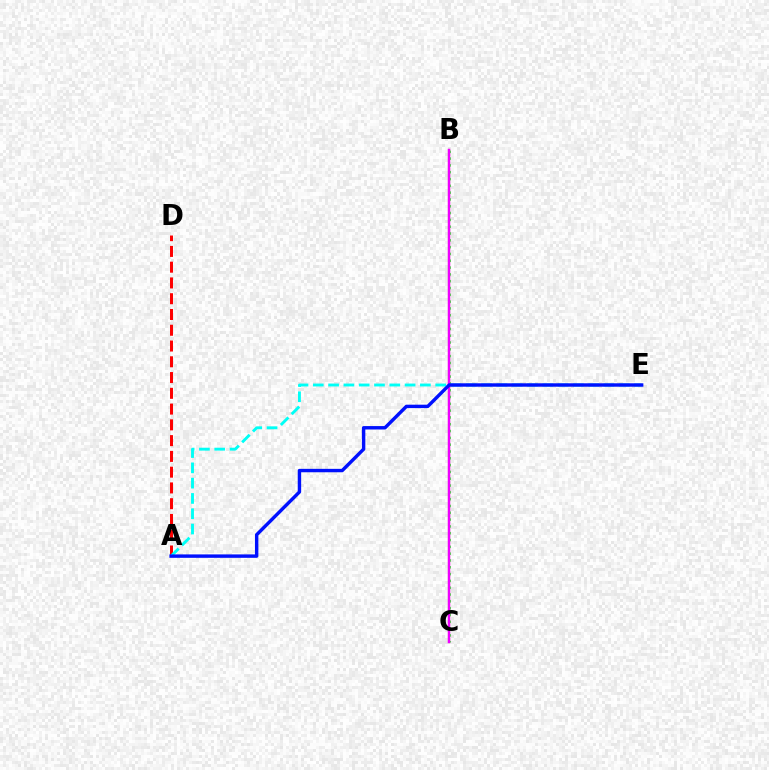{('A', 'D'): [{'color': '#ff0000', 'line_style': 'dashed', 'thickness': 2.14}], ('B', 'C'): [{'color': '#fcf500', 'line_style': 'solid', 'thickness': 1.5}, {'color': '#08ff00', 'line_style': 'dotted', 'thickness': 1.85}, {'color': '#ee00ff', 'line_style': 'solid', 'thickness': 1.78}], ('A', 'E'): [{'color': '#00fff6', 'line_style': 'dashed', 'thickness': 2.08}, {'color': '#0010ff', 'line_style': 'solid', 'thickness': 2.46}]}